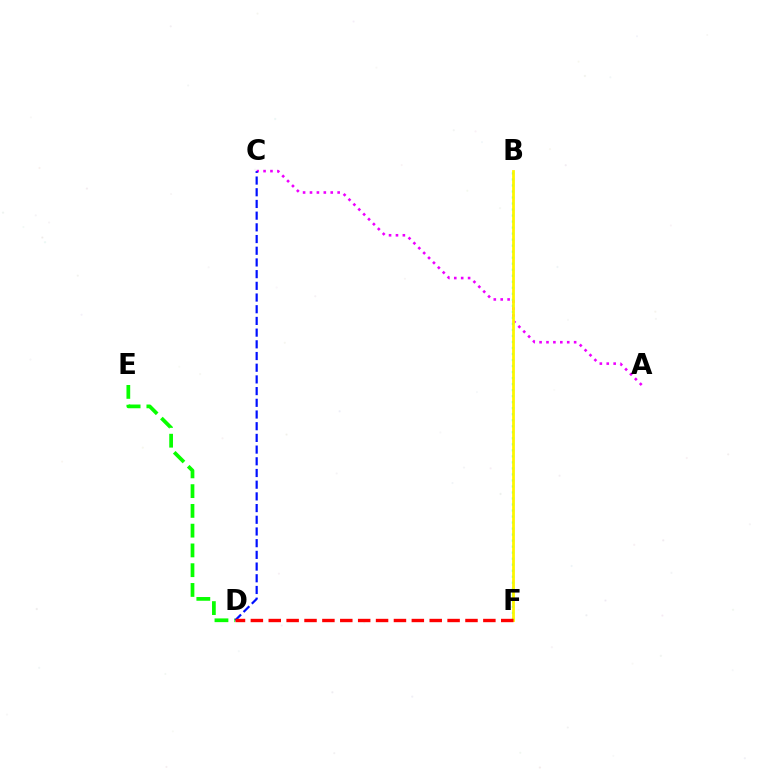{('D', 'E'): [{'color': '#08ff00', 'line_style': 'dashed', 'thickness': 2.68}], ('A', 'C'): [{'color': '#ee00ff', 'line_style': 'dotted', 'thickness': 1.88}], ('C', 'D'): [{'color': '#0010ff', 'line_style': 'dashed', 'thickness': 1.59}], ('B', 'F'): [{'color': '#00fff6', 'line_style': 'dotted', 'thickness': 1.64}, {'color': '#fcf500', 'line_style': 'solid', 'thickness': 2.0}], ('D', 'F'): [{'color': '#ff0000', 'line_style': 'dashed', 'thickness': 2.43}]}